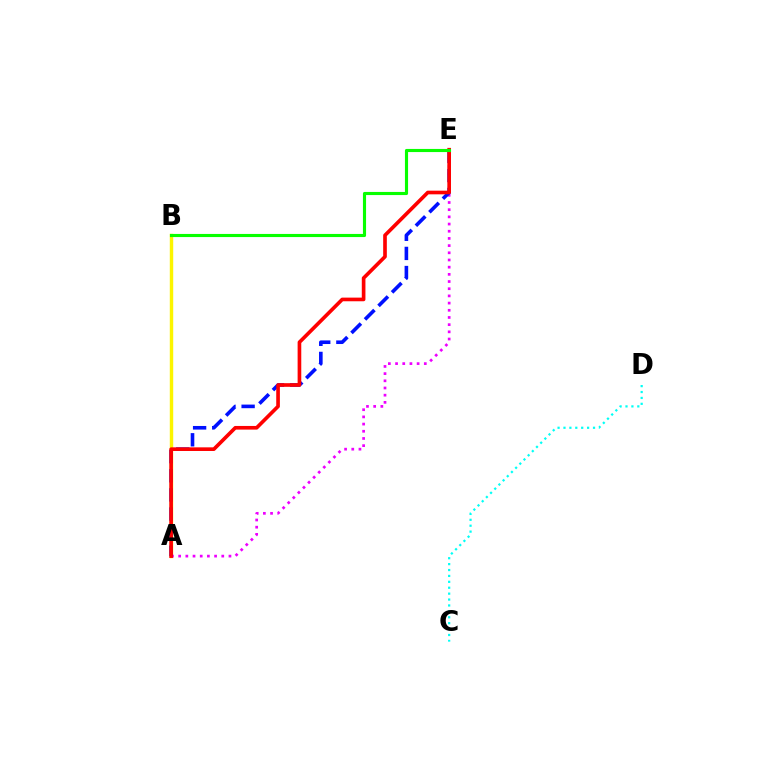{('C', 'D'): [{'color': '#00fff6', 'line_style': 'dotted', 'thickness': 1.6}], ('A', 'B'): [{'color': '#fcf500', 'line_style': 'solid', 'thickness': 2.46}], ('A', 'E'): [{'color': '#ee00ff', 'line_style': 'dotted', 'thickness': 1.95}, {'color': '#0010ff', 'line_style': 'dashed', 'thickness': 2.6}, {'color': '#ff0000', 'line_style': 'solid', 'thickness': 2.63}], ('B', 'E'): [{'color': '#08ff00', 'line_style': 'solid', 'thickness': 2.25}]}